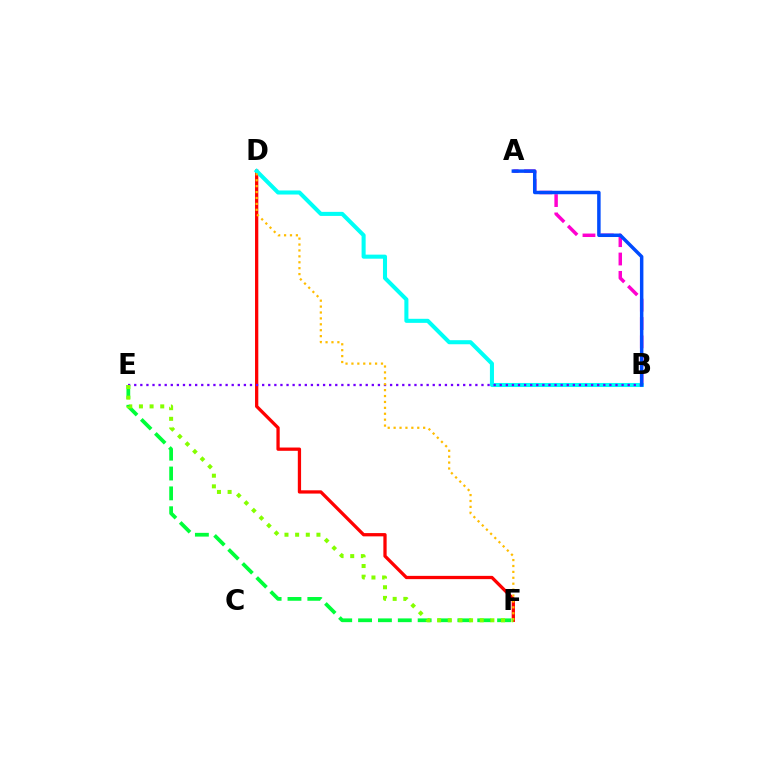{('D', 'F'): [{'color': '#ff0000', 'line_style': 'solid', 'thickness': 2.36}, {'color': '#ffbd00', 'line_style': 'dotted', 'thickness': 1.61}], ('A', 'B'): [{'color': '#ff00cf', 'line_style': 'dashed', 'thickness': 2.49}, {'color': '#004bff', 'line_style': 'solid', 'thickness': 2.5}], ('B', 'D'): [{'color': '#00fff6', 'line_style': 'solid', 'thickness': 2.92}], ('B', 'E'): [{'color': '#7200ff', 'line_style': 'dotted', 'thickness': 1.66}], ('E', 'F'): [{'color': '#00ff39', 'line_style': 'dashed', 'thickness': 2.7}, {'color': '#84ff00', 'line_style': 'dotted', 'thickness': 2.9}]}